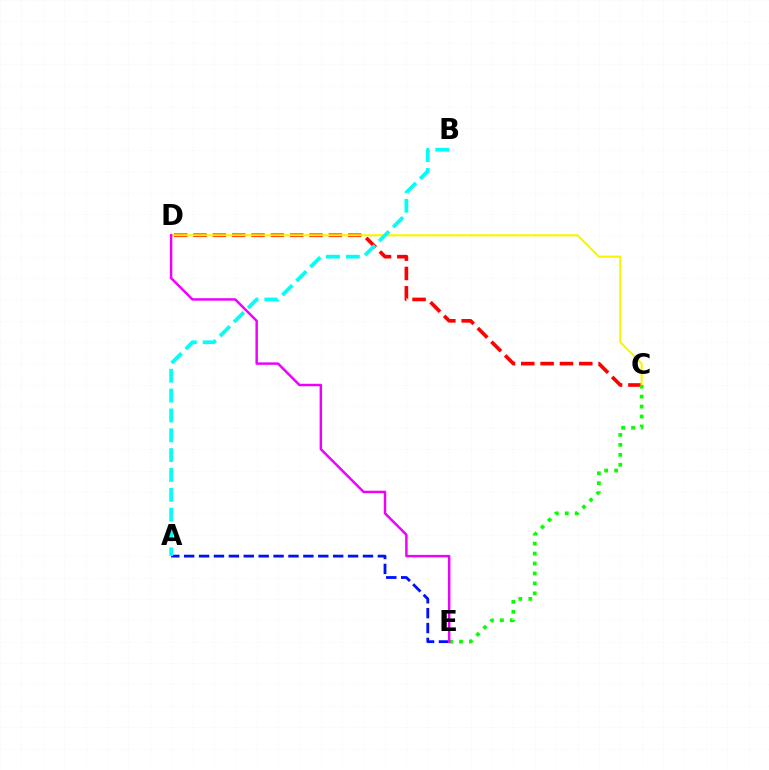{('C', 'D'): [{'color': '#ff0000', 'line_style': 'dashed', 'thickness': 2.63}, {'color': '#fcf500', 'line_style': 'solid', 'thickness': 1.54}], ('A', 'E'): [{'color': '#0010ff', 'line_style': 'dashed', 'thickness': 2.02}], ('C', 'E'): [{'color': '#08ff00', 'line_style': 'dotted', 'thickness': 2.7}], ('D', 'E'): [{'color': '#ee00ff', 'line_style': 'solid', 'thickness': 1.77}], ('A', 'B'): [{'color': '#00fff6', 'line_style': 'dashed', 'thickness': 2.7}]}